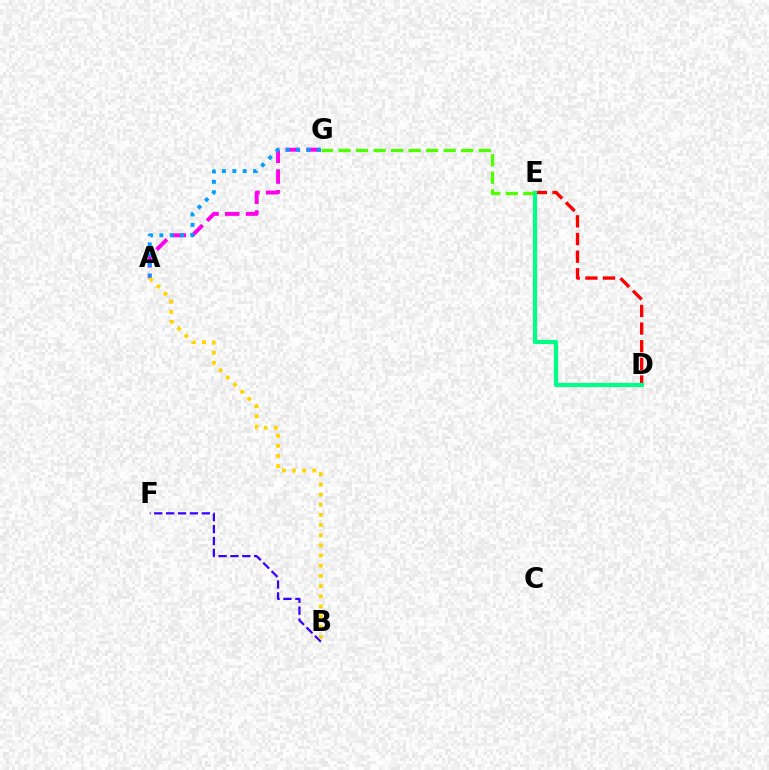{('A', 'G'): [{'color': '#ff00ed', 'line_style': 'dashed', 'thickness': 2.82}, {'color': '#009eff', 'line_style': 'dotted', 'thickness': 2.82}], ('E', 'G'): [{'color': '#4fff00', 'line_style': 'dashed', 'thickness': 2.38}], ('B', 'F'): [{'color': '#3700ff', 'line_style': 'dashed', 'thickness': 1.62}], ('A', 'B'): [{'color': '#ffd500', 'line_style': 'dotted', 'thickness': 2.76}], ('D', 'E'): [{'color': '#ff0000', 'line_style': 'dashed', 'thickness': 2.4}, {'color': '#00ff86', 'line_style': 'solid', 'thickness': 3.0}]}